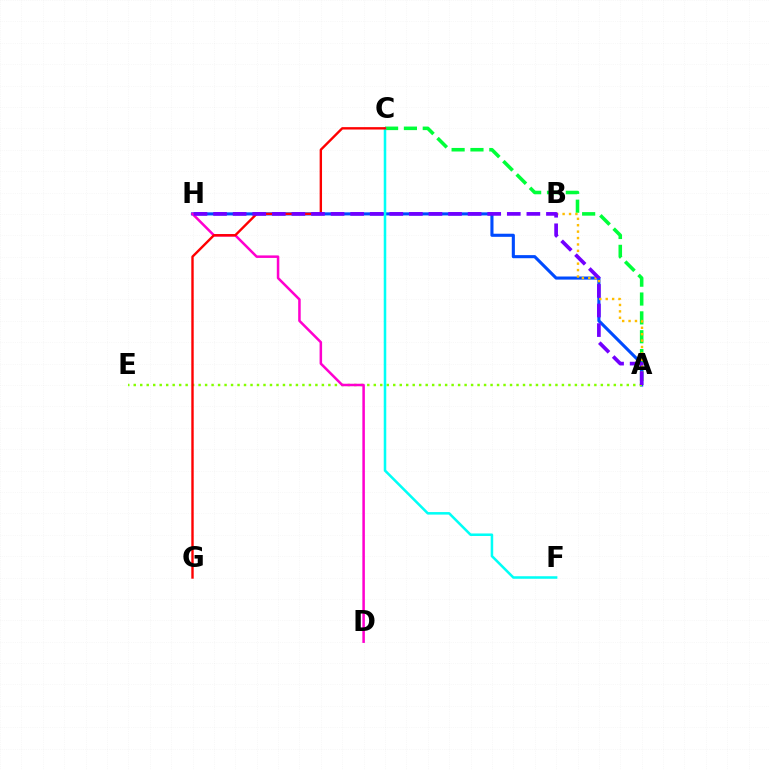{('A', 'C'): [{'color': '#00ff39', 'line_style': 'dashed', 'thickness': 2.56}], ('A', 'H'): [{'color': '#004bff', 'line_style': 'solid', 'thickness': 2.23}, {'color': '#7200ff', 'line_style': 'dashed', 'thickness': 2.66}], ('A', 'E'): [{'color': '#84ff00', 'line_style': 'dotted', 'thickness': 1.76}], ('A', 'B'): [{'color': '#ffbd00', 'line_style': 'dotted', 'thickness': 1.74}], ('C', 'F'): [{'color': '#00fff6', 'line_style': 'solid', 'thickness': 1.83}], ('D', 'H'): [{'color': '#ff00cf', 'line_style': 'solid', 'thickness': 1.82}], ('C', 'G'): [{'color': '#ff0000', 'line_style': 'solid', 'thickness': 1.72}]}